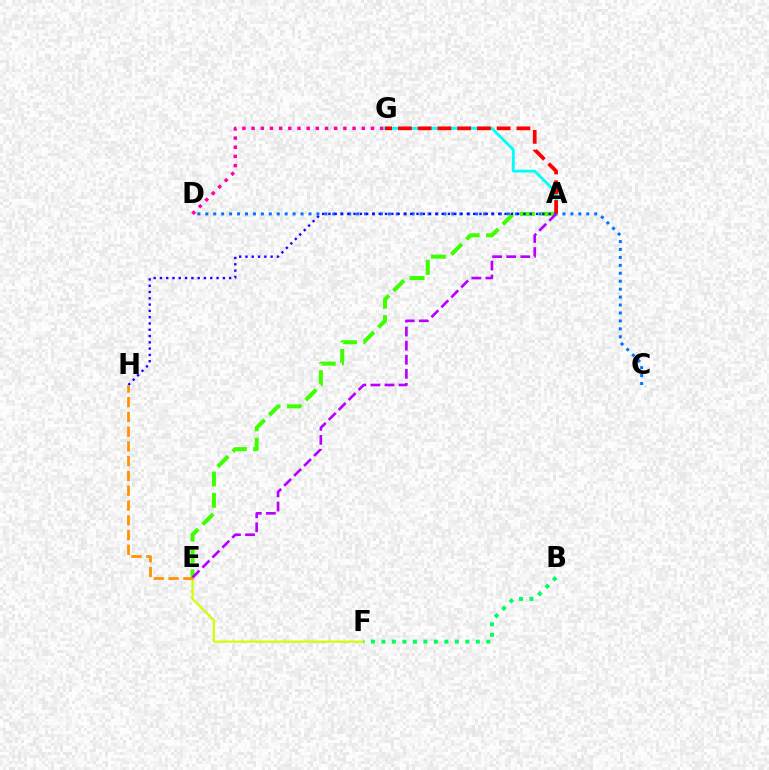{('C', 'D'): [{'color': '#0074ff', 'line_style': 'dotted', 'thickness': 2.16}], ('A', 'G'): [{'color': '#00fff6', 'line_style': 'solid', 'thickness': 2.05}, {'color': '#ff0000', 'line_style': 'dashed', 'thickness': 2.68}], ('D', 'G'): [{'color': '#ff00ac', 'line_style': 'dotted', 'thickness': 2.49}], ('E', 'F'): [{'color': '#d1ff00', 'line_style': 'solid', 'thickness': 1.57}], ('A', 'E'): [{'color': '#3dff00', 'line_style': 'dashed', 'thickness': 2.9}, {'color': '#b900ff', 'line_style': 'dashed', 'thickness': 1.91}], ('B', 'F'): [{'color': '#00ff5c', 'line_style': 'dotted', 'thickness': 2.85}], ('A', 'H'): [{'color': '#2500ff', 'line_style': 'dotted', 'thickness': 1.71}], ('E', 'H'): [{'color': '#ff9400', 'line_style': 'dashed', 'thickness': 2.01}]}